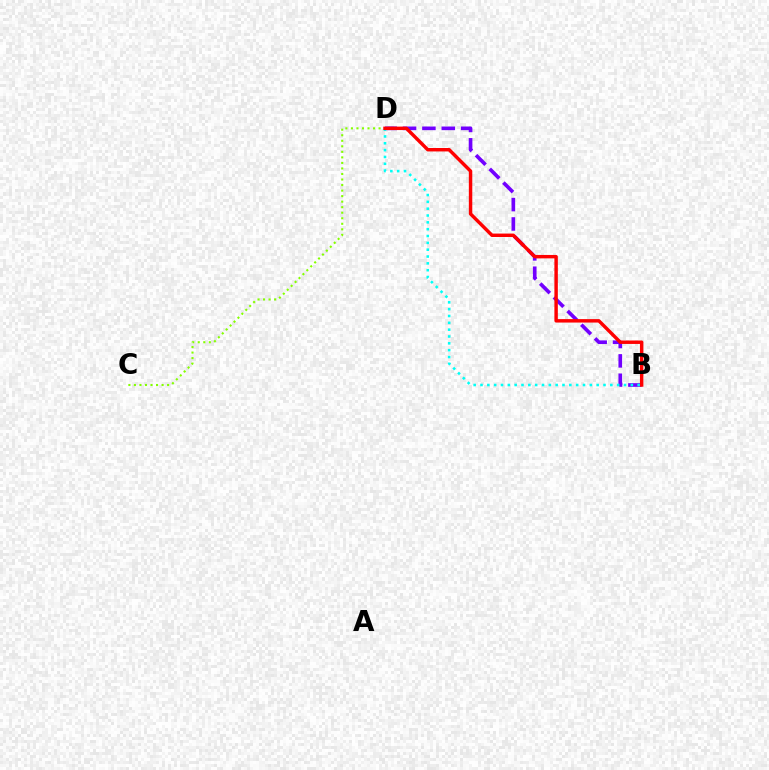{('B', 'D'): [{'color': '#7200ff', 'line_style': 'dashed', 'thickness': 2.63}, {'color': '#00fff6', 'line_style': 'dotted', 'thickness': 1.86}, {'color': '#ff0000', 'line_style': 'solid', 'thickness': 2.48}], ('C', 'D'): [{'color': '#84ff00', 'line_style': 'dotted', 'thickness': 1.5}]}